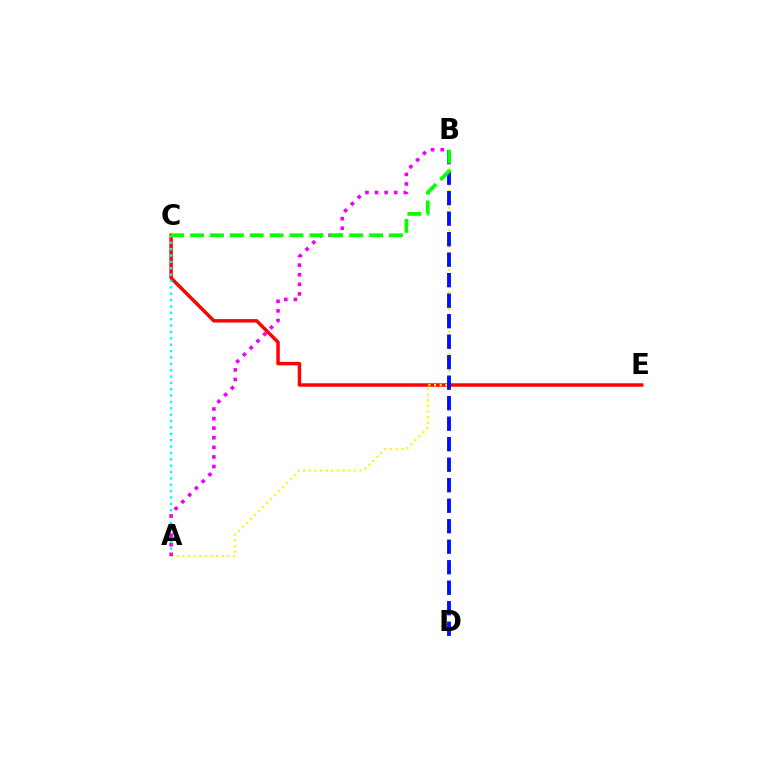{('C', 'E'): [{'color': '#ff0000', 'line_style': 'solid', 'thickness': 2.48}], ('A', 'C'): [{'color': '#00fff6', 'line_style': 'dotted', 'thickness': 1.73}], ('A', 'B'): [{'color': '#fcf500', 'line_style': 'dotted', 'thickness': 1.53}, {'color': '#ee00ff', 'line_style': 'dotted', 'thickness': 2.61}], ('B', 'D'): [{'color': '#0010ff', 'line_style': 'dashed', 'thickness': 2.79}], ('B', 'C'): [{'color': '#08ff00', 'line_style': 'dashed', 'thickness': 2.7}]}